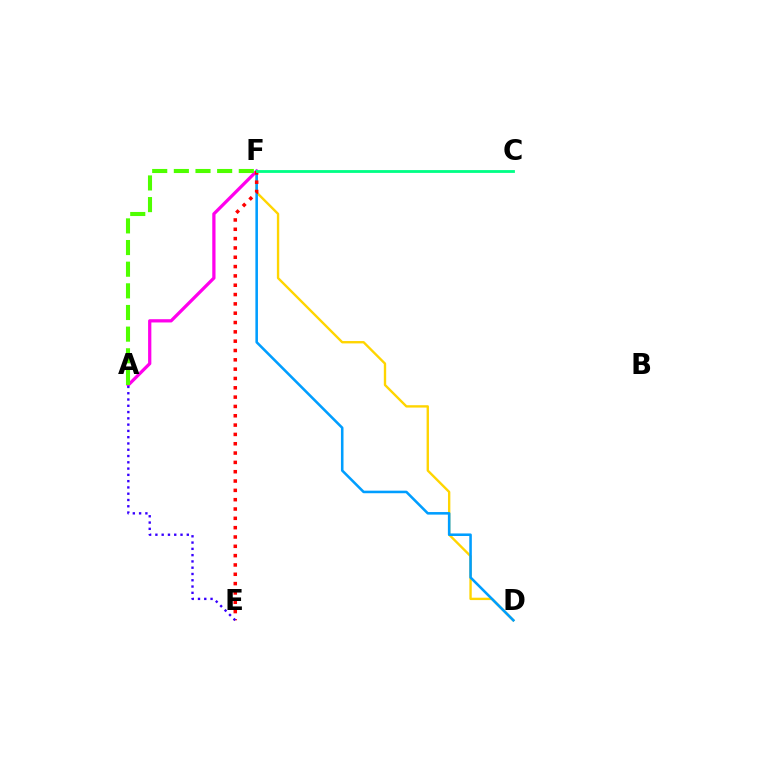{('A', 'F'): [{'color': '#ff00ed', 'line_style': 'solid', 'thickness': 2.34}, {'color': '#4fff00', 'line_style': 'dashed', 'thickness': 2.94}], ('D', 'F'): [{'color': '#ffd500', 'line_style': 'solid', 'thickness': 1.71}, {'color': '#009eff', 'line_style': 'solid', 'thickness': 1.84}], ('E', 'F'): [{'color': '#ff0000', 'line_style': 'dotted', 'thickness': 2.53}], ('C', 'F'): [{'color': '#00ff86', 'line_style': 'solid', 'thickness': 2.03}], ('A', 'E'): [{'color': '#3700ff', 'line_style': 'dotted', 'thickness': 1.71}]}